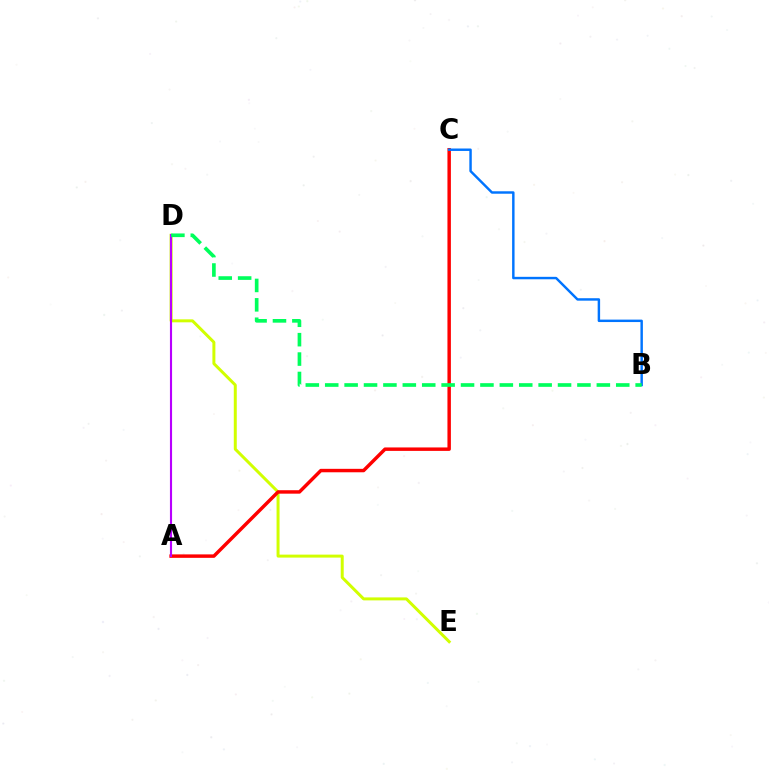{('D', 'E'): [{'color': '#d1ff00', 'line_style': 'solid', 'thickness': 2.15}], ('A', 'C'): [{'color': '#ff0000', 'line_style': 'solid', 'thickness': 2.48}], ('A', 'D'): [{'color': '#b900ff', 'line_style': 'solid', 'thickness': 1.53}], ('B', 'C'): [{'color': '#0074ff', 'line_style': 'solid', 'thickness': 1.76}], ('B', 'D'): [{'color': '#00ff5c', 'line_style': 'dashed', 'thickness': 2.64}]}